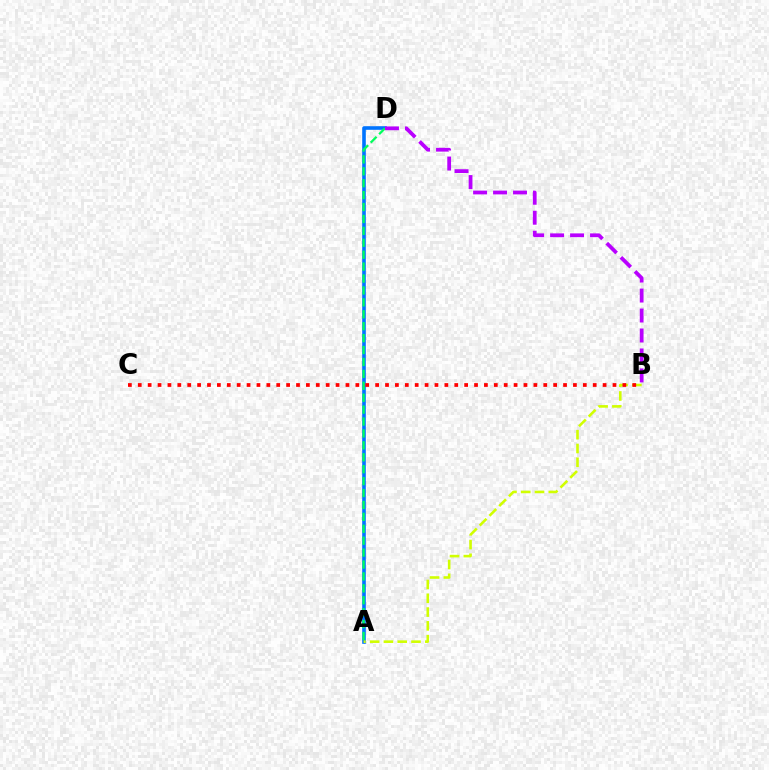{('A', 'D'): [{'color': '#0074ff', 'line_style': 'solid', 'thickness': 2.6}, {'color': '#00ff5c', 'line_style': 'dashed', 'thickness': 1.62}], ('A', 'B'): [{'color': '#d1ff00', 'line_style': 'dashed', 'thickness': 1.87}], ('B', 'D'): [{'color': '#b900ff', 'line_style': 'dashed', 'thickness': 2.71}], ('B', 'C'): [{'color': '#ff0000', 'line_style': 'dotted', 'thickness': 2.69}]}